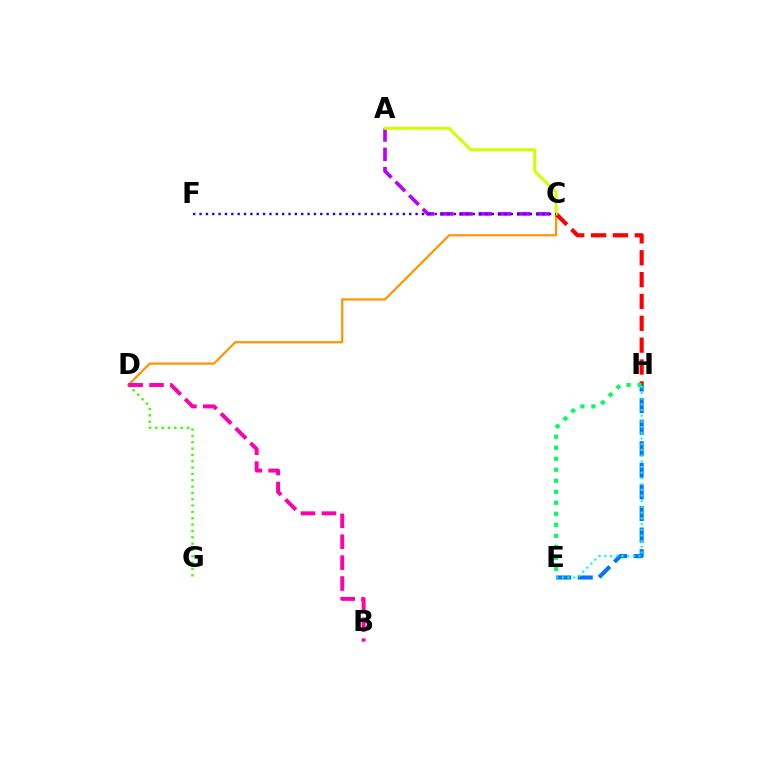{('D', 'G'): [{'color': '#3dff00', 'line_style': 'dotted', 'thickness': 1.72}], ('C', 'D'): [{'color': '#ff9400', 'line_style': 'solid', 'thickness': 1.58}], ('C', 'H'): [{'color': '#ff0000', 'line_style': 'dashed', 'thickness': 2.97}], ('E', 'H'): [{'color': '#0074ff', 'line_style': 'dashed', 'thickness': 2.93}, {'color': '#00fff6', 'line_style': 'dotted', 'thickness': 1.55}, {'color': '#00ff5c', 'line_style': 'dotted', 'thickness': 2.99}], ('A', 'C'): [{'color': '#b900ff', 'line_style': 'dashed', 'thickness': 2.62}, {'color': '#d1ff00', 'line_style': 'solid', 'thickness': 2.15}], ('B', 'D'): [{'color': '#ff00ac', 'line_style': 'dashed', 'thickness': 2.84}], ('C', 'F'): [{'color': '#2500ff', 'line_style': 'dotted', 'thickness': 1.73}]}